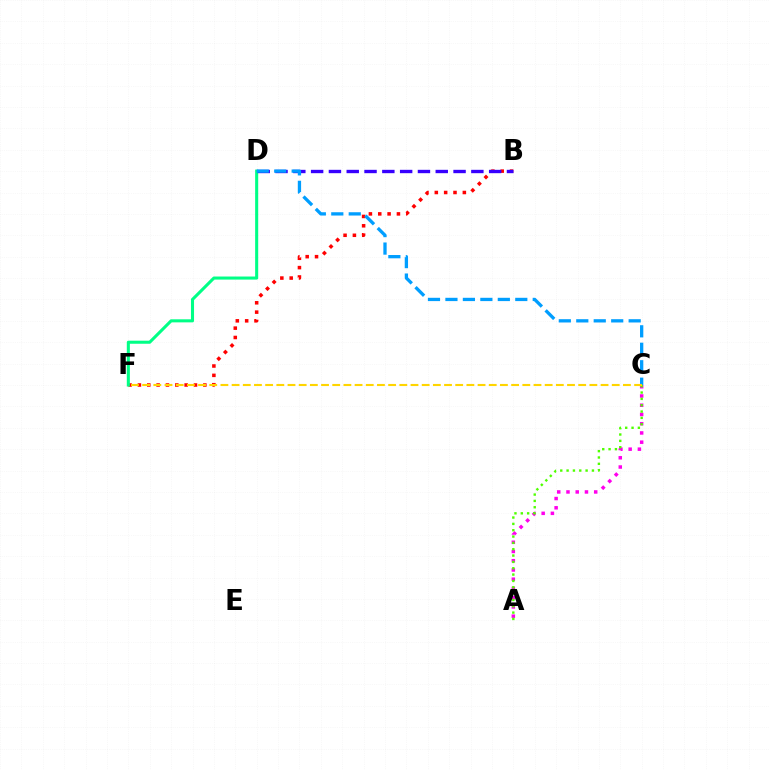{('A', 'C'): [{'color': '#ff00ed', 'line_style': 'dotted', 'thickness': 2.51}, {'color': '#4fff00', 'line_style': 'dotted', 'thickness': 1.72}], ('B', 'F'): [{'color': '#ff0000', 'line_style': 'dotted', 'thickness': 2.54}], ('D', 'F'): [{'color': '#00ff86', 'line_style': 'solid', 'thickness': 2.21}], ('B', 'D'): [{'color': '#3700ff', 'line_style': 'dashed', 'thickness': 2.42}], ('C', 'D'): [{'color': '#009eff', 'line_style': 'dashed', 'thickness': 2.37}], ('C', 'F'): [{'color': '#ffd500', 'line_style': 'dashed', 'thickness': 1.52}]}